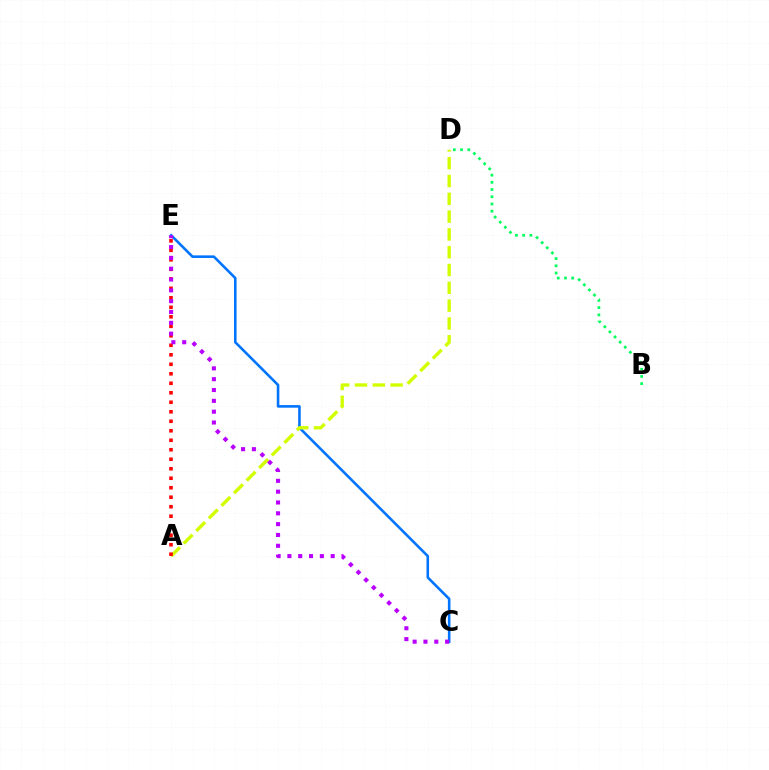{('C', 'E'): [{'color': '#0074ff', 'line_style': 'solid', 'thickness': 1.87}, {'color': '#b900ff', 'line_style': 'dotted', 'thickness': 2.94}], ('B', 'D'): [{'color': '#00ff5c', 'line_style': 'dotted', 'thickness': 1.96}], ('A', 'D'): [{'color': '#d1ff00', 'line_style': 'dashed', 'thickness': 2.42}], ('A', 'E'): [{'color': '#ff0000', 'line_style': 'dotted', 'thickness': 2.58}]}